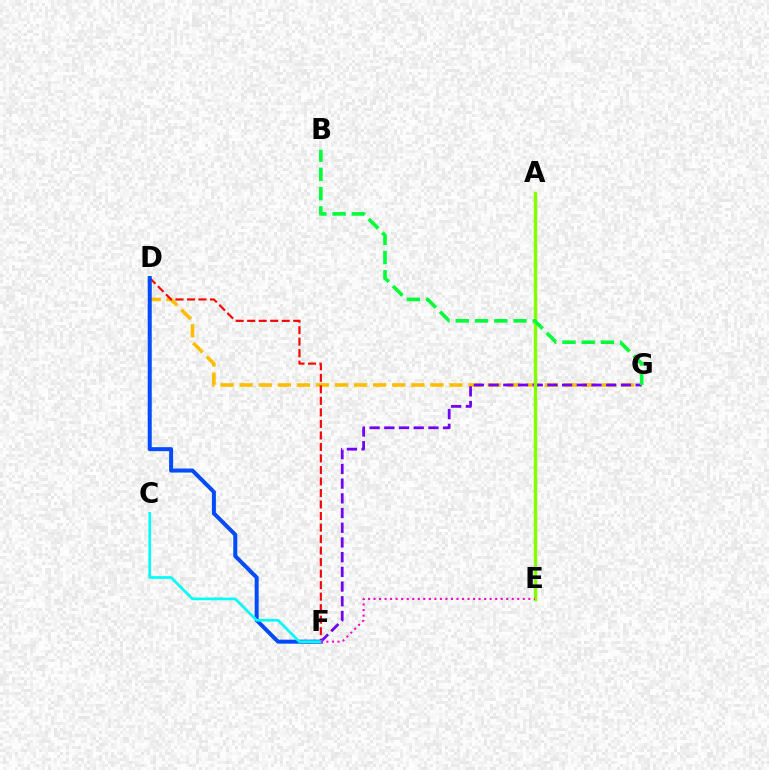{('D', 'G'): [{'color': '#ffbd00', 'line_style': 'dashed', 'thickness': 2.59}], ('D', 'F'): [{'color': '#ff0000', 'line_style': 'dashed', 'thickness': 1.56}, {'color': '#004bff', 'line_style': 'solid', 'thickness': 2.88}], ('F', 'G'): [{'color': '#7200ff', 'line_style': 'dashed', 'thickness': 2.0}], ('A', 'E'): [{'color': '#84ff00', 'line_style': 'solid', 'thickness': 2.47}], ('C', 'F'): [{'color': '#00fff6', 'line_style': 'solid', 'thickness': 1.94}], ('E', 'F'): [{'color': '#ff00cf', 'line_style': 'dotted', 'thickness': 1.5}], ('B', 'G'): [{'color': '#00ff39', 'line_style': 'dashed', 'thickness': 2.62}]}